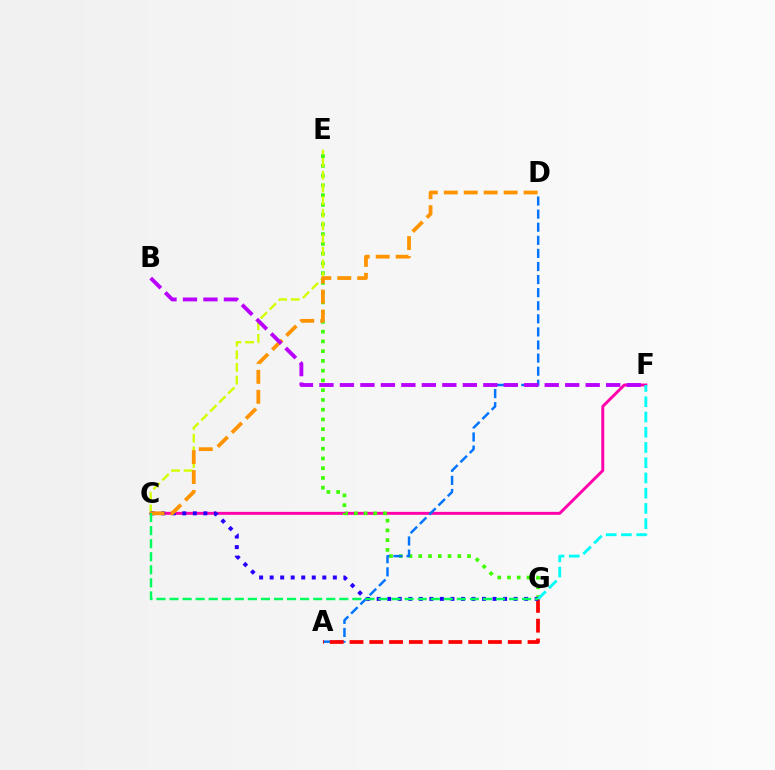{('C', 'F'): [{'color': '#ff00ac', 'line_style': 'solid', 'thickness': 2.12}], ('E', 'G'): [{'color': '#3dff00', 'line_style': 'dotted', 'thickness': 2.65}], ('A', 'D'): [{'color': '#0074ff', 'line_style': 'dashed', 'thickness': 1.78}], ('C', 'E'): [{'color': '#d1ff00', 'line_style': 'dashed', 'thickness': 1.72}], ('A', 'G'): [{'color': '#ff0000', 'line_style': 'dashed', 'thickness': 2.69}], ('C', 'G'): [{'color': '#2500ff', 'line_style': 'dotted', 'thickness': 2.86}, {'color': '#00ff5c', 'line_style': 'dashed', 'thickness': 1.77}], ('C', 'D'): [{'color': '#ff9400', 'line_style': 'dashed', 'thickness': 2.71}], ('F', 'G'): [{'color': '#00fff6', 'line_style': 'dashed', 'thickness': 2.07}], ('B', 'F'): [{'color': '#b900ff', 'line_style': 'dashed', 'thickness': 2.78}]}